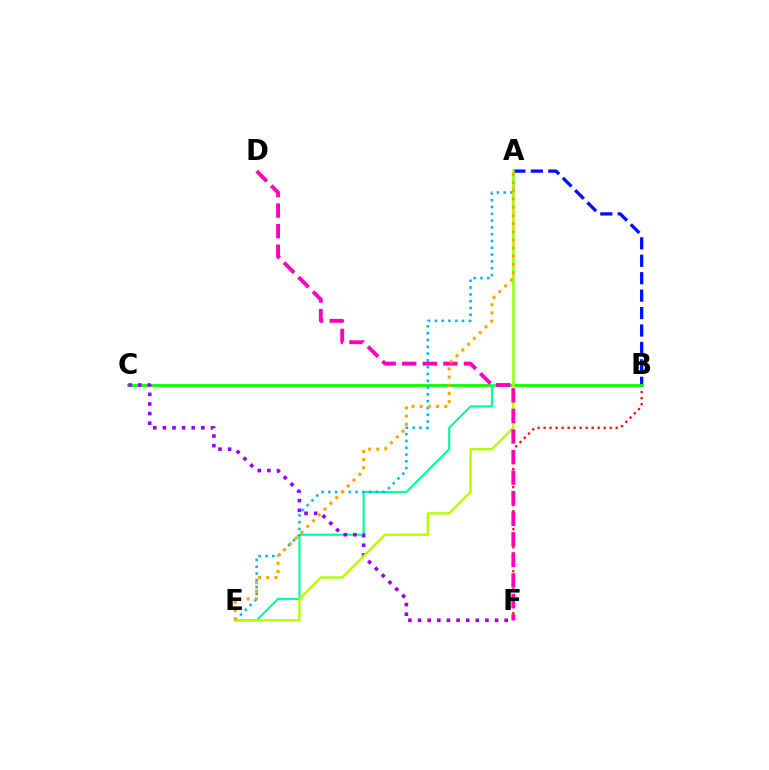{('A', 'B'): [{'color': '#0010ff', 'line_style': 'dashed', 'thickness': 2.37}], ('B', 'F'): [{'color': '#ff0000', 'line_style': 'dotted', 'thickness': 1.63}], ('B', 'C'): [{'color': '#08ff00', 'line_style': 'solid', 'thickness': 1.97}], ('A', 'E'): [{'color': '#00ff9d', 'line_style': 'solid', 'thickness': 1.54}, {'color': '#00b5ff', 'line_style': 'dotted', 'thickness': 1.85}, {'color': '#b3ff00', 'line_style': 'solid', 'thickness': 1.71}, {'color': '#ffa500', 'line_style': 'dotted', 'thickness': 2.22}], ('C', 'F'): [{'color': '#9b00ff', 'line_style': 'dotted', 'thickness': 2.62}], ('D', 'F'): [{'color': '#ff00bd', 'line_style': 'dashed', 'thickness': 2.79}]}